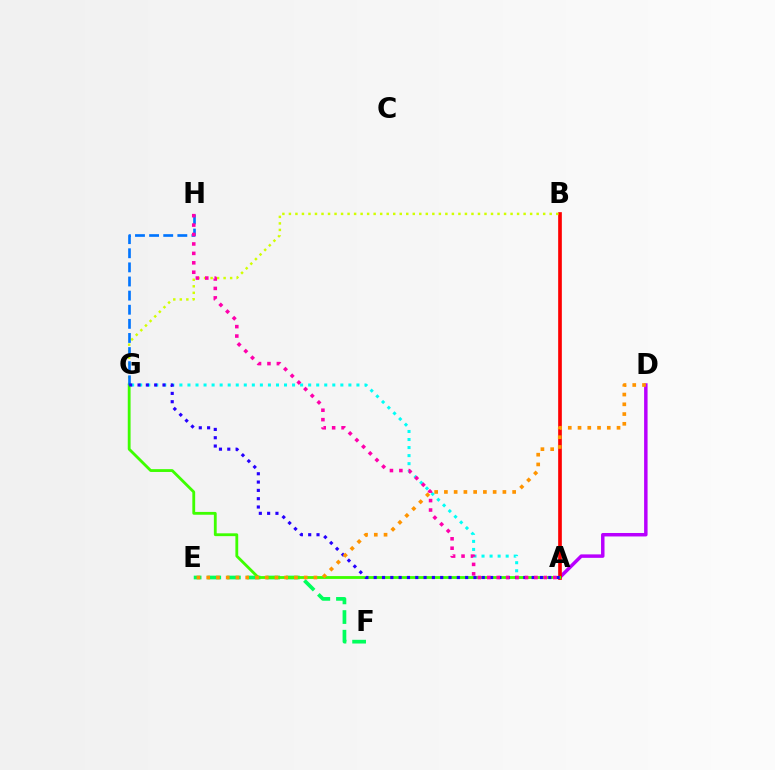{('A', 'D'): [{'color': '#b900ff', 'line_style': 'solid', 'thickness': 2.49}], ('A', 'B'): [{'color': '#ff0000', 'line_style': 'solid', 'thickness': 2.64}], ('E', 'F'): [{'color': '#00ff5c', 'line_style': 'dashed', 'thickness': 2.67}], ('A', 'G'): [{'color': '#00fff6', 'line_style': 'dotted', 'thickness': 2.19}, {'color': '#3dff00', 'line_style': 'solid', 'thickness': 2.03}, {'color': '#2500ff', 'line_style': 'dotted', 'thickness': 2.26}], ('B', 'G'): [{'color': '#d1ff00', 'line_style': 'dotted', 'thickness': 1.77}], ('G', 'H'): [{'color': '#0074ff', 'line_style': 'dashed', 'thickness': 1.92}], ('D', 'E'): [{'color': '#ff9400', 'line_style': 'dotted', 'thickness': 2.65}], ('A', 'H'): [{'color': '#ff00ac', 'line_style': 'dotted', 'thickness': 2.56}]}